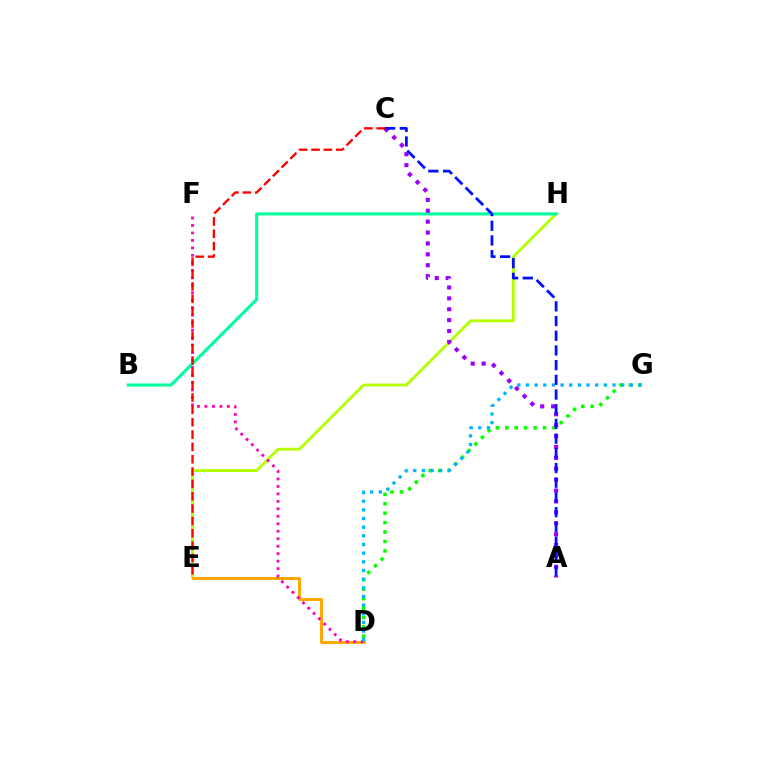{('E', 'H'): [{'color': '#b3ff00', 'line_style': 'solid', 'thickness': 2.06}], ('D', 'E'): [{'color': '#ffa500', 'line_style': 'solid', 'thickness': 2.11}], ('D', 'G'): [{'color': '#08ff00', 'line_style': 'dotted', 'thickness': 2.56}, {'color': '#00b5ff', 'line_style': 'dotted', 'thickness': 2.35}], ('B', 'H'): [{'color': '#00ff9d', 'line_style': 'solid', 'thickness': 2.24}], ('D', 'F'): [{'color': '#ff00bd', 'line_style': 'dotted', 'thickness': 2.03}], ('A', 'C'): [{'color': '#9b00ff', 'line_style': 'dotted', 'thickness': 2.96}, {'color': '#0010ff', 'line_style': 'dashed', 'thickness': 2.0}], ('C', 'E'): [{'color': '#ff0000', 'line_style': 'dashed', 'thickness': 1.68}]}